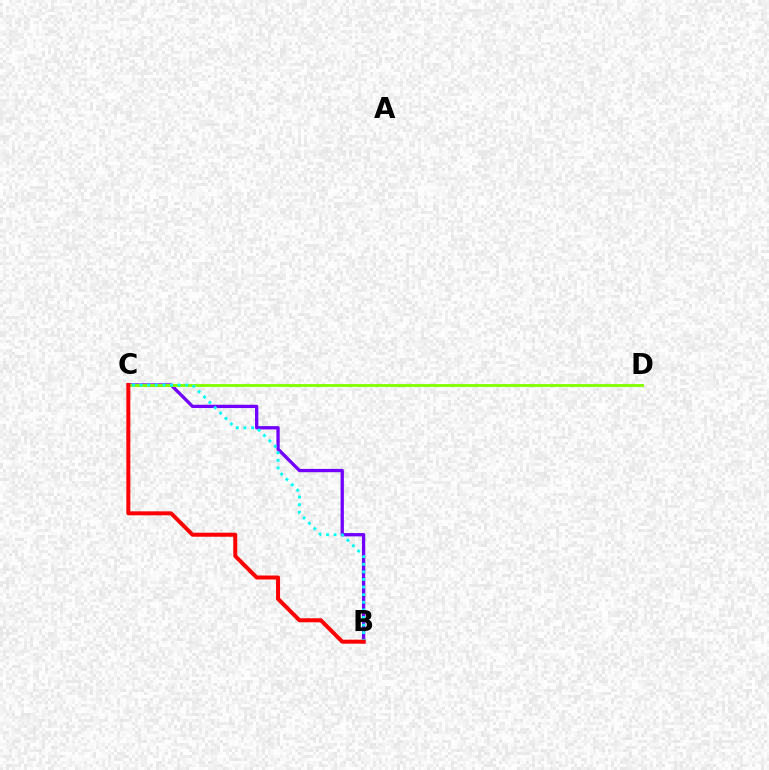{('B', 'C'): [{'color': '#7200ff', 'line_style': 'solid', 'thickness': 2.38}, {'color': '#00fff6', 'line_style': 'dotted', 'thickness': 2.06}, {'color': '#ff0000', 'line_style': 'solid', 'thickness': 2.88}], ('C', 'D'): [{'color': '#84ff00', 'line_style': 'solid', 'thickness': 2.06}]}